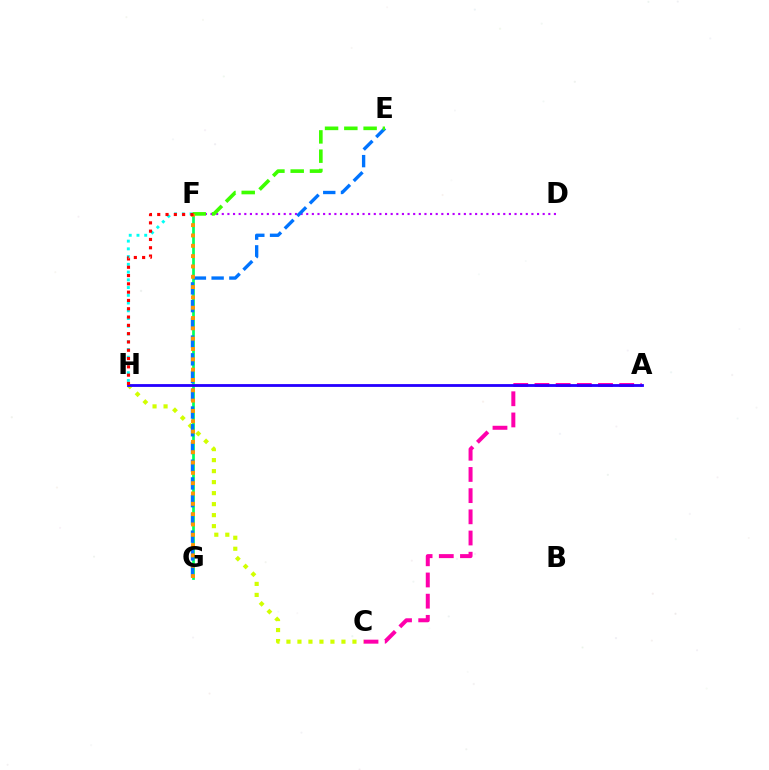{('F', 'H'): [{'color': '#00fff6', 'line_style': 'dotted', 'thickness': 2.1}, {'color': '#ff0000', 'line_style': 'dotted', 'thickness': 2.25}], ('A', 'C'): [{'color': '#ff00ac', 'line_style': 'dashed', 'thickness': 2.88}], ('F', 'G'): [{'color': '#00ff5c', 'line_style': 'solid', 'thickness': 1.95}, {'color': '#ff9400', 'line_style': 'dotted', 'thickness': 2.8}], ('C', 'H'): [{'color': '#d1ff00', 'line_style': 'dotted', 'thickness': 2.99}], ('A', 'H'): [{'color': '#2500ff', 'line_style': 'solid', 'thickness': 2.03}], ('D', 'F'): [{'color': '#b900ff', 'line_style': 'dotted', 'thickness': 1.53}], ('E', 'G'): [{'color': '#0074ff', 'line_style': 'dashed', 'thickness': 2.41}], ('E', 'F'): [{'color': '#3dff00', 'line_style': 'dashed', 'thickness': 2.62}]}